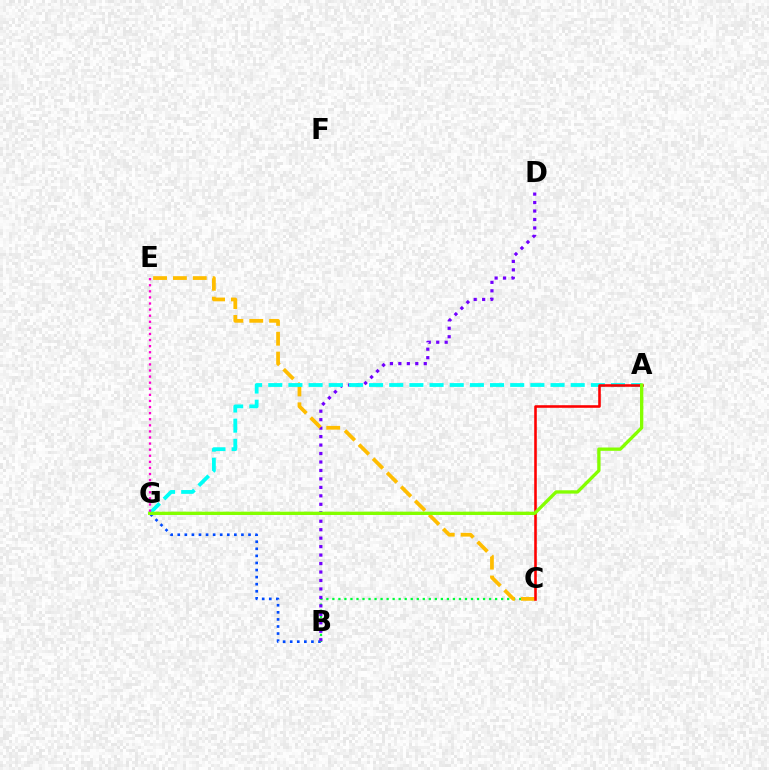{('B', 'G'): [{'color': '#004bff', 'line_style': 'dotted', 'thickness': 1.92}], ('B', 'C'): [{'color': '#00ff39', 'line_style': 'dotted', 'thickness': 1.64}], ('B', 'D'): [{'color': '#7200ff', 'line_style': 'dotted', 'thickness': 2.3}], ('C', 'E'): [{'color': '#ffbd00', 'line_style': 'dashed', 'thickness': 2.7}], ('A', 'G'): [{'color': '#00fff6', 'line_style': 'dashed', 'thickness': 2.74}, {'color': '#84ff00', 'line_style': 'solid', 'thickness': 2.4}], ('A', 'C'): [{'color': '#ff0000', 'line_style': 'solid', 'thickness': 1.86}], ('E', 'G'): [{'color': '#ff00cf', 'line_style': 'dotted', 'thickness': 1.65}]}